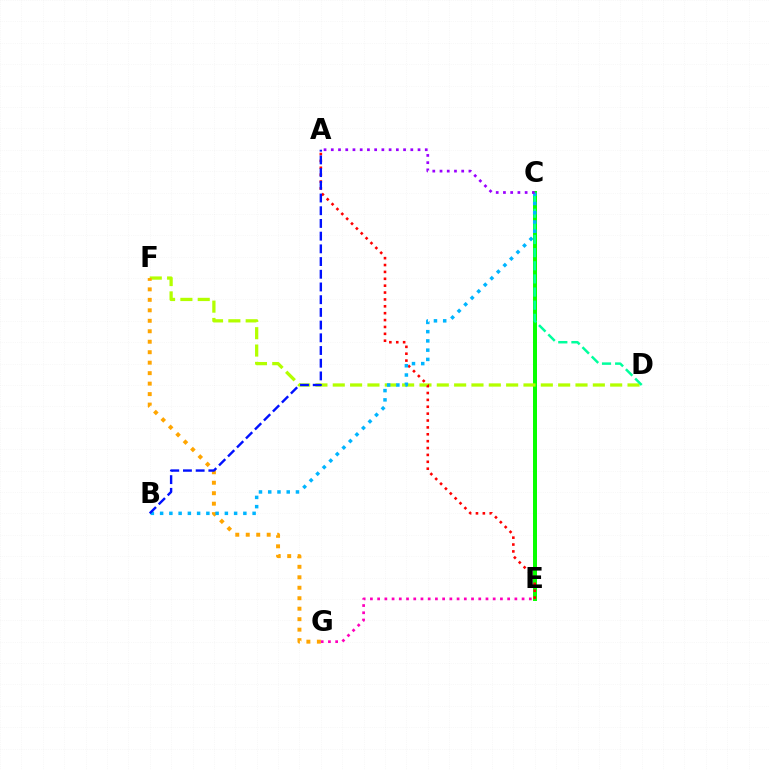{('C', 'E'): [{'color': '#08ff00', 'line_style': 'solid', 'thickness': 2.87}], ('D', 'F'): [{'color': '#b3ff00', 'line_style': 'dashed', 'thickness': 2.36}], ('C', 'D'): [{'color': '#00ff9d', 'line_style': 'dashed', 'thickness': 1.79}], ('A', 'E'): [{'color': '#ff0000', 'line_style': 'dotted', 'thickness': 1.87}], ('F', 'G'): [{'color': '#ffa500', 'line_style': 'dotted', 'thickness': 2.85}], ('B', 'C'): [{'color': '#00b5ff', 'line_style': 'dotted', 'thickness': 2.51}], ('A', 'C'): [{'color': '#9b00ff', 'line_style': 'dotted', 'thickness': 1.96}], ('E', 'G'): [{'color': '#ff00bd', 'line_style': 'dotted', 'thickness': 1.96}], ('A', 'B'): [{'color': '#0010ff', 'line_style': 'dashed', 'thickness': 1.73}]}